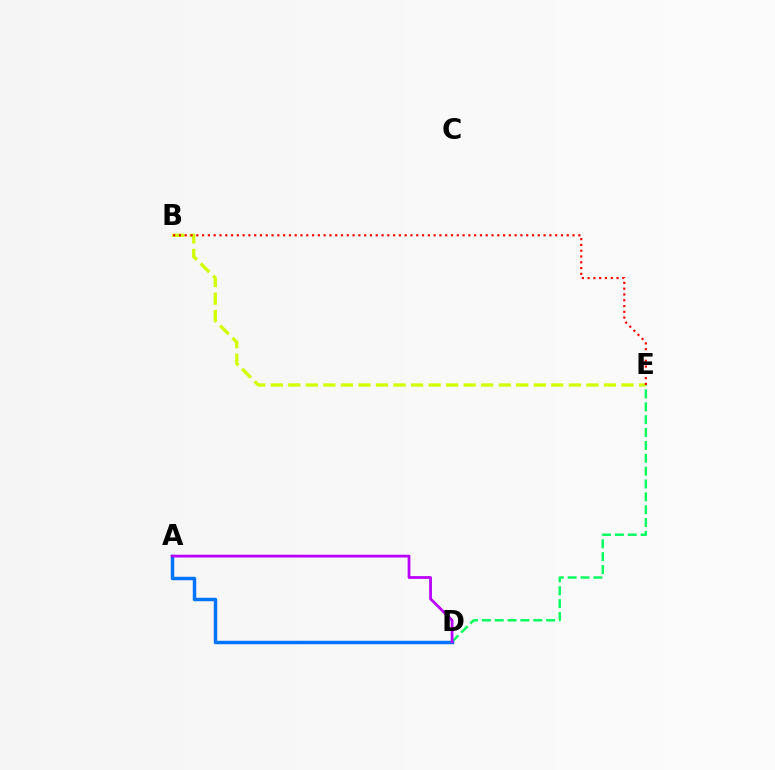{('D', 'E'): [{'color': '#00ff5c', 'line_style': 'dashed', 'thickness': 1.75}], ('B', 'E'): [{'color': '#d1ff00', 'line_style': 'dashed', 'thickness': 2.38}, {'color': '#ff0000', 'line_style': 'dotted', 'thickness': 1.57}], ('A', 'D'): [{'color': '#0074ff', 'line_style': 'solid', 'thickness': 2.49}, {'color': '#b900ff', 'line_style': 'solid', 'thickness': 2.0}]}